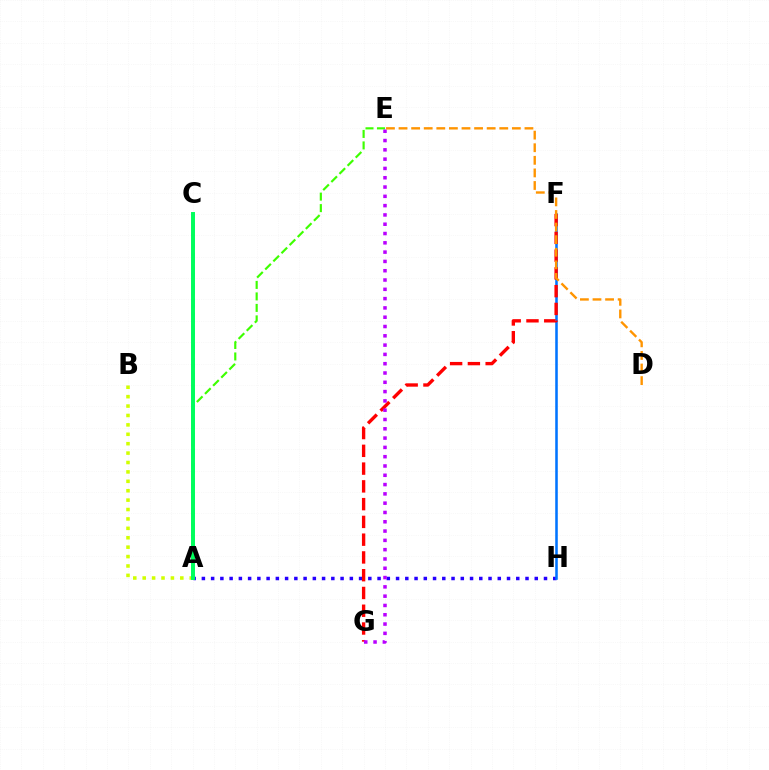{('A', 'B'): [{'color': '#d1ff00', 'line_style': 'dotted', 'thickness': 2.56}], ('A', 'H'): [{'color': '#2500ff', 'line_style': 'dotted', 'thickness': 2.51}], ('F', 'H'): [{'color': '#0074ff', 'line_style': 'solid', 'thickness': 1.84}], ('F', 'G'): [{'color': '#ff0000', 'line_style': 'dashed', 'thickness': 2.41}], ('A', 'C'): [{'color': '#ff00ac', 'line_style': 'dotted', 'thickness': 1.78}, {'color': '#00fff6', 'line_style': 'dashed', 'thickness': 2.04}, {'color': '#00ff5c', 'line_style': 'solid', 'thickness': 2.84}], ('A', 'E'): [{'color': '#3dff00', 'line_style': 'dashed', 'thickness': 1.56}], ('E', 'G'): [{'color': '#b900ff', 'line_style': 'dotted', 'thickness': 2.53}], ('D', 'E'): [{'color': '#ff9400', 'line_style': 'dashed', 'thickness': 1.71}]}